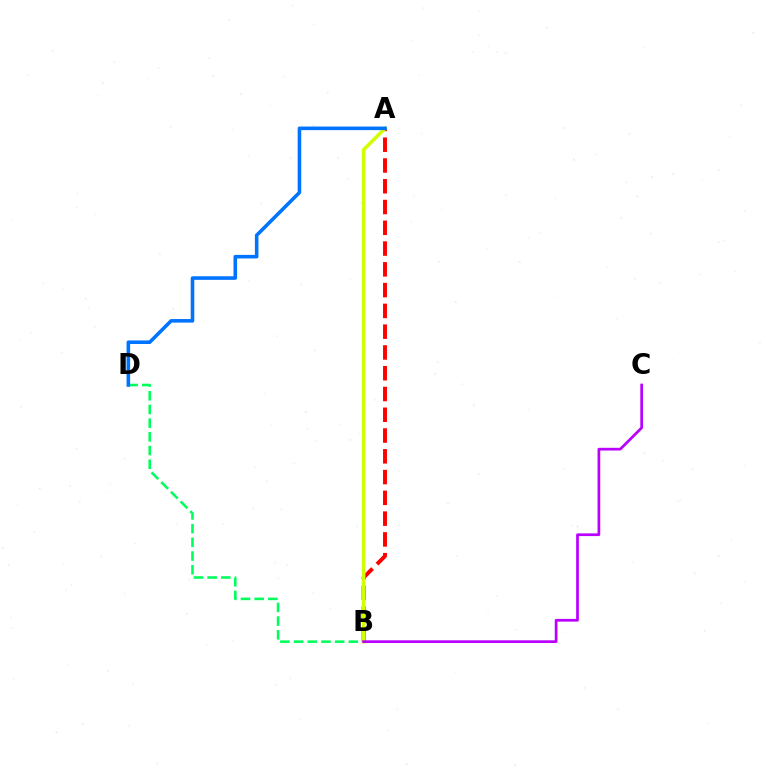{('B', 'D'): [{'color': '#00ff5c', 'line_style': 'dashed', 'thickness': 1.86}], ('A', 'B'): [{'color': '#ff0000', 'line_style': 'dashed', 'thickness': 2.82}, {'color': '#d1ff00', 'line_style': 'solid', 'thickness': 2.54}], ('A', 'D'): [{'color': '#0074ff', 'line_style': 'solid', 'thickness': 2.58}], ('B', 'C'): [{'color': '#b900ff', 'line_style': 'solid', 'thickness': 1.95}]}